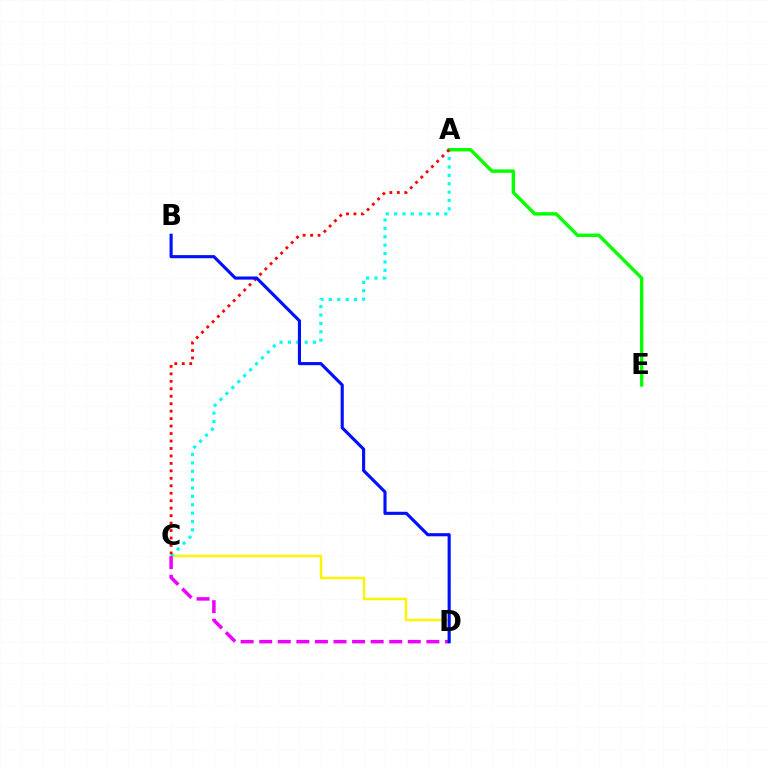{('C', 'D'): [{'color': '#fcf500', 'line_style': 'solid', 'thickness': 1.77}, {'color': '#ee00ff', 'line_style': 'dashed', 'thickness': 2.52}], ('A', 'C'): [{'color': '#00fff6', 'line_style': 'dotted', 'thickness': 2.28}, {'color': '#ff0000', 'line_style': 'dotted', 'thickness': 2.03}], ('A', 'E'): [{'color': '#08ff00', 'line_style': 'solid', 'thickness': 2.46}], ('B', 'D'): [{'color': '#0010ff', 'line_style': 'solid', 'thickness': 2.25}]}